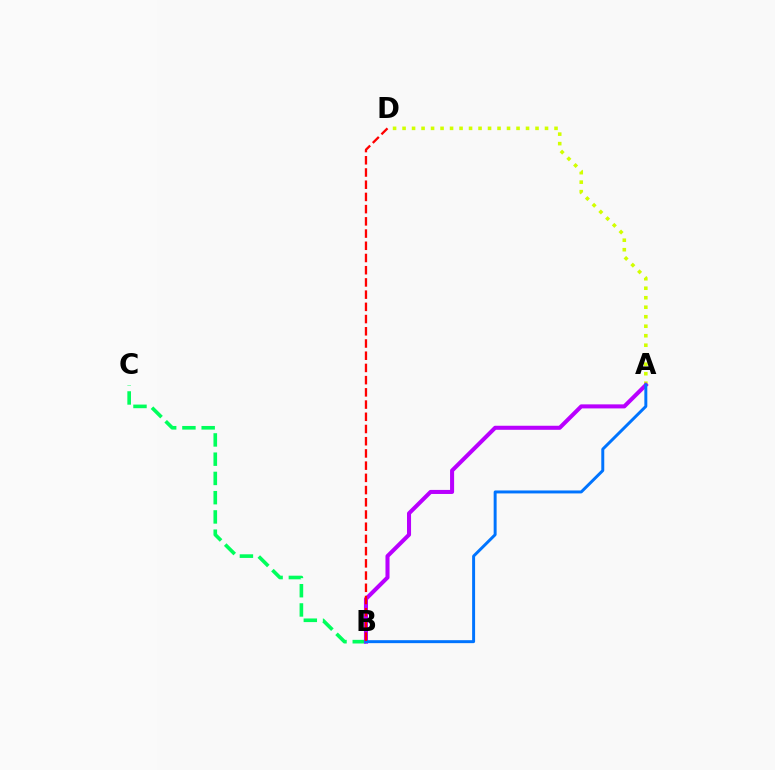{('A', 'D'): [{'color': '#d1ff00', 'line_style': 'dotted', 'thickness': 2.58}], ('B', 'C'): [{'color': '#00ff5c', 'line_style': 'dashed', 'thickness': 2.62}], ('A', 'B'): [{'color': '#b900ff', 'line_style': 'solid', 'thickness': 2.91}, {'color': '#0074ff', 'line_style': 'solid', 'thickness': 2.13}], ('B', 'D'): [{'color': '#ff0000', 'line_style': 'dashed', 'thickness': 1.66}]}